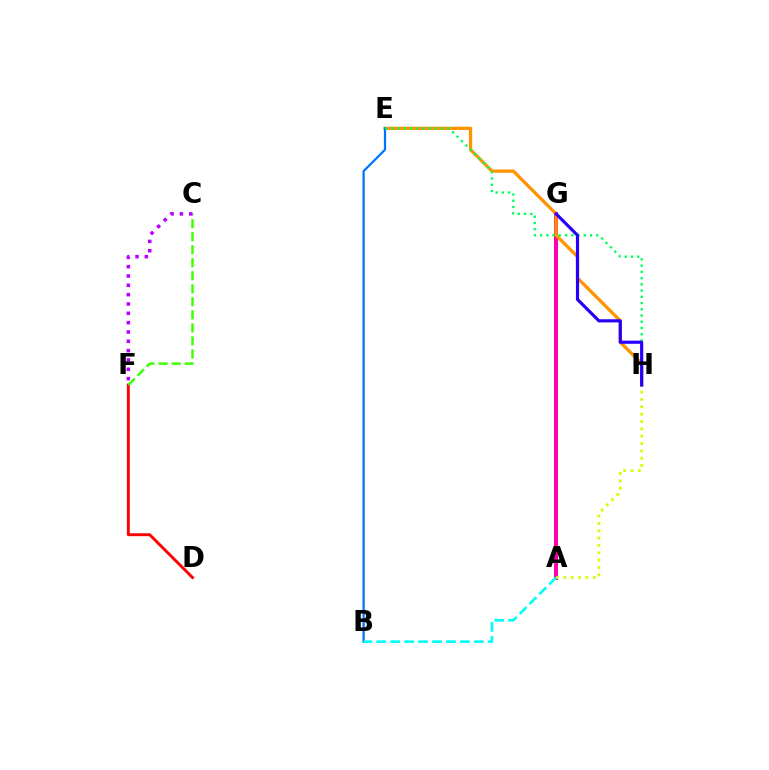{('A', 'G'): [{'color': '#ff00ac', 'line_style': 'solid', 'thickness': 2.89}], ('D', 'F'): [{'color': '#ff0000', 'line_style': 'solid', 'thickness': 2.1}], ('E', 'H'): [{'color': '#ff9400', 'line_style': 'solid', 'thickness': 2.35}, {'color': '#00ff5c', 'line_style': 'dotted', 'thickness': 1.69}], ('B', 'E'): [{'color': '#0074ff', 'line_style': 'solid', 'thickness': 1.61}], ('A', 'H'): [{'color': '#d1ff00', 'line_style': 'dotted', 'thickness': 2.0}], ('C', 'F'): [{'color': '#3dff00', 'line_style': 'dashed', 'thickness': 1.77}, {'color': '#b900ff', 'line_style': 'dotted', 'thickness': 2.54}], ('A', 'B'): [{'color': '#00fff6', 'line_style': 'dashed', 'thickness': 1.89}], ('G', 'H'): [{'color': '#2500ff', 'line_style': 'solid', 'thickness': 2.27}]}